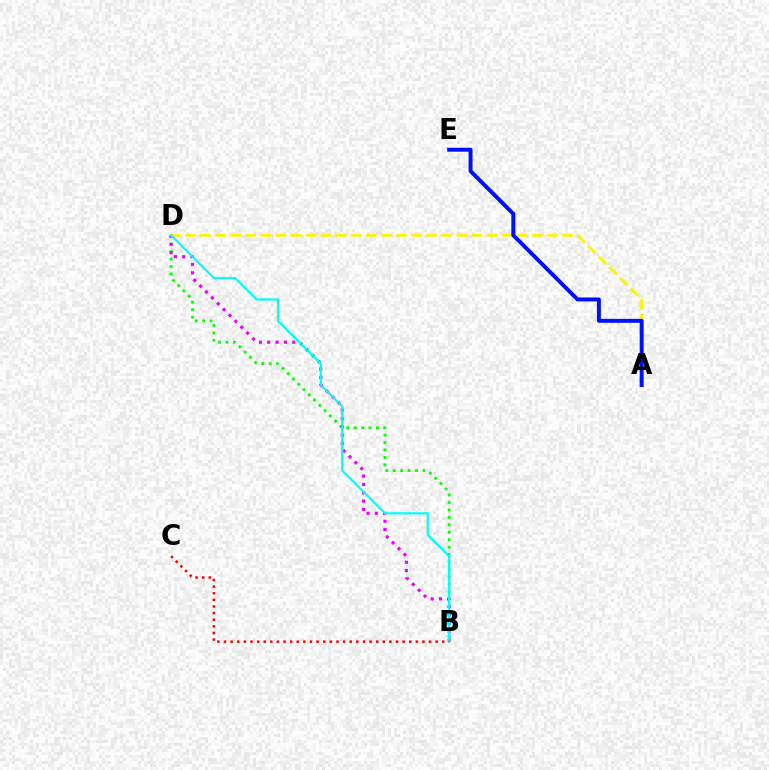{('B', 'D'): [{'color': '#08ff00', 'line_style': 'dotted', 'thickness': 2.02}, {'color': '#ee00ff', 'line_style': 'dotted', 'thickness': 2.26}, {'color': '#00fff6', 'line_style': 'solid', 'thickness': 1.59}], ('A', 'D'): [{'color': '#fcf500', 'line_style': 'dashed', 'thickness': 2.05}], ('A', 'E'): [{'color': '#0010ff', 'line_style': 'solid', 'thickness': 2.85}], ('B', 'C'): [{'color': '#ff0000', 'line_style': 'dotted', 'thickness': 1.8}]}